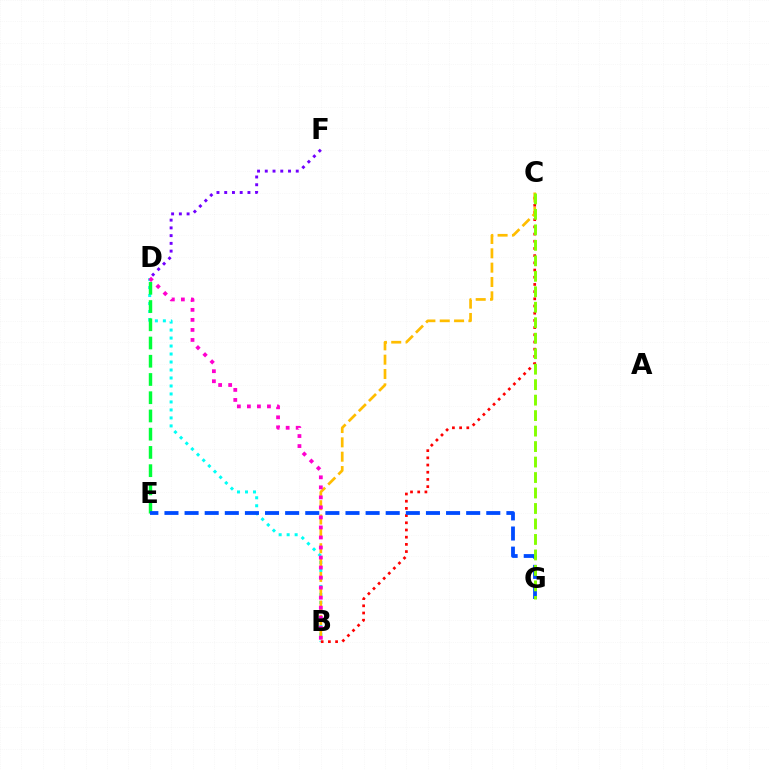{('B', 'D'): [{'color': '#00fff6', 'line_style': 'dotted', 'thickness': 2.17}, {'color': '#ff00cf', 'line_style': 'dotted', 'thickness': 2.72}], ('D', 'E'): [{'color': '#00ff39', 'line_style': 'dashed', 'thickness': 2.48}], ('B', 'C'): [{'color': '#ff0000', 'line_style': 'dotted', 'thickness': 1.95}, {'color': '#ffbd00', 'line_style': 'dashed', 'thickness': 1.95}], ('E', 'G'): [{'color': '#004bff', 'line_style': 'dashed', 'thickness': 2.73}], ('D', 'F'): [{'color': '#7200ff', 'line_style': 'dotted', 'thickness': 2.1}], ('C', 'G'): [{'color': '#84ff00', 'line_style': 'dashed', 'thickness': 2.1}]}